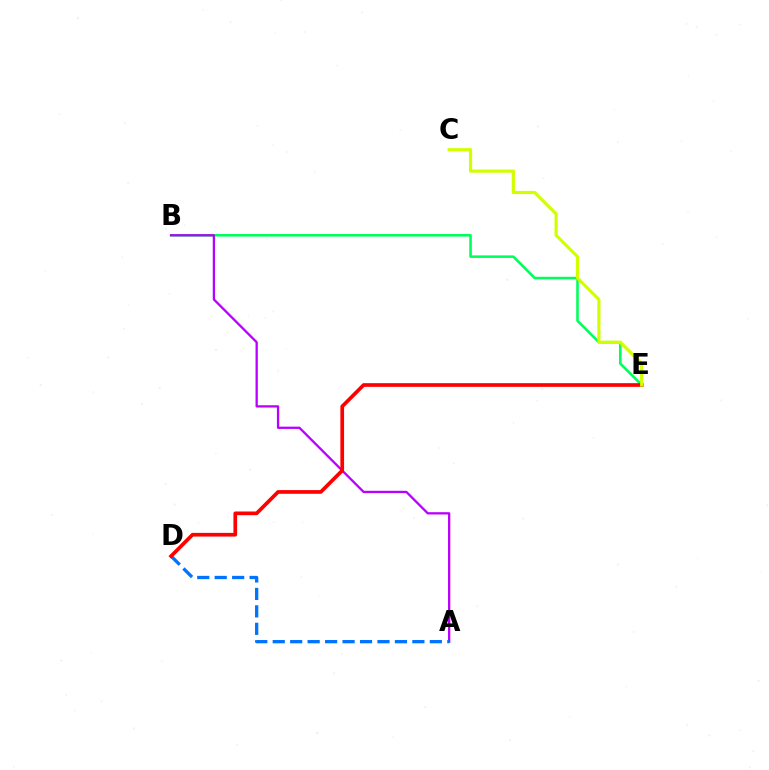{('B', 'E'): [{'color': '#00ff5c', 'line_style': 'solid', 'thickness': 1.85}], ('A', 'B'): [{'color': '#b900ff', 'line_style': 'solid', 'thickness': 1.65}], ('A', 'D'): [{'color': '#0074ff', 'line_style': 'dashed', 'thickness': 2.37}], ('D', 'E'): [{'color': '#ff0000', 'line_style': 'solid', 'thickness': 2.66}], ('C', 'E'): [{'color': '#d1ff00', 'line_style': 'solid', 'thickness': 2.28}]}